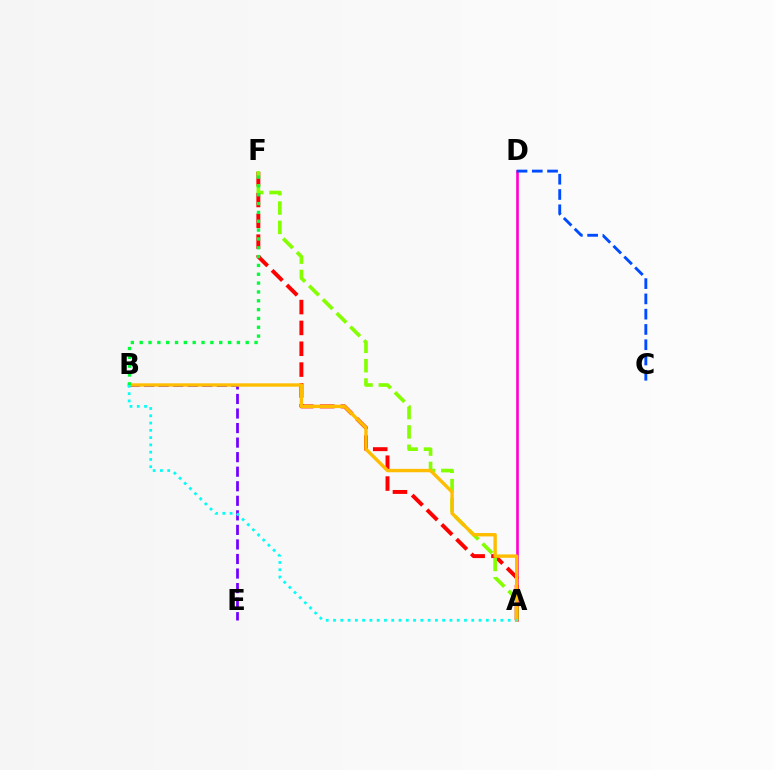{('A', 'D'): [{'color': '#ff00cf', 'line_style': 'solid', 'thickness': 1.91}], ('B', 'E'): [{'color': '#7200ff', 'line_style': 'dashed', 'thickness': 1.98}], ('C', 'D'): [{'color': '#004bff', 'line_style': 'dashed', 'thickness': 2.08}], ('A', 'F'): [{'color': '#ff0000', 'line_style': 'dashed', 'thickness': 2.83}, {'color': '#84ff00', 'line_style': 'dashed', 'thickness': 2.63}], ('A', 'B'): [{'color': '#ffbd00', 'line_style': 'solid', 'thickness': 2.44}, {'color': '#00fff6', 'line_style': 'dotted', 'thickness': 1.98}], ('B', 'F'): [{'color': '#00ff39', 'line_style': 'dotted', 'thickness': 2.4}]}